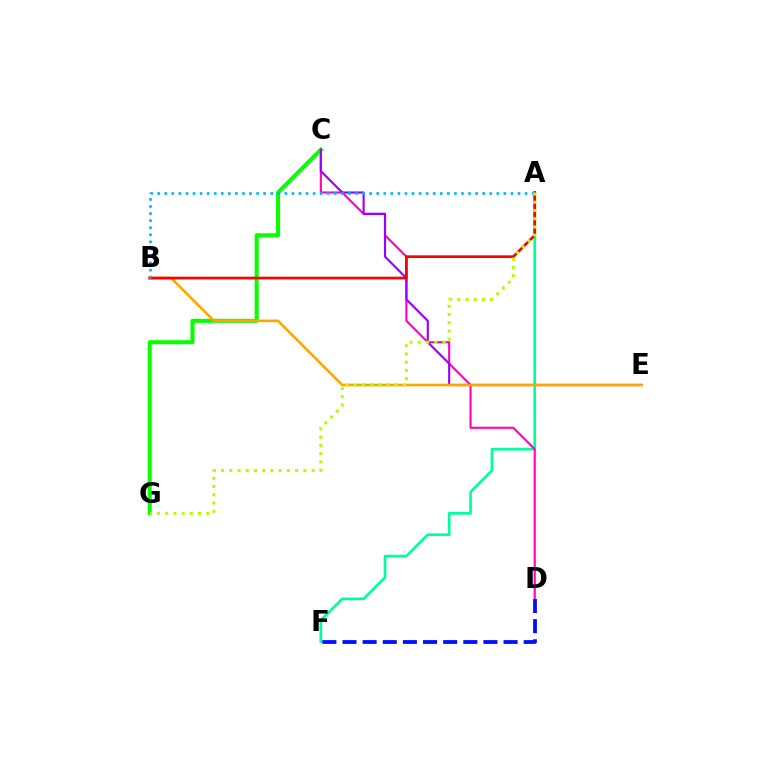{('A', 'F'): [{'color': '#00ff9d', 'line_style': 'solid', 'thickness': 1.95}], ('C', 'D'): [{'color': '#ff00bd', 'line_style': 'solid', 'thickness': 1.52}], ('C', 'G'): [{'color': '#08ff00', 'line_style': 'solid', 'thickness': 2.92}], ('C', 'E'): [{'color': '#9b00ff', 'line_style': 'solid', 'thickness': 1.53}], ('B', 'E'): [{'color': '#ffa500', 'line_style': 'solid', 'thickness': 1.87}], ('A', 'B'): [{'color': '#ff0000', 'line_style': 'solid', 'thickness': 1.96}, {'color': '#00b5ff', 'line_style': 'dotted', 'thickness': 1.92}], ('D', 'F'): [{'color': '#0010ff', 'line_style': 'dashed', 'thickness': 2.74}], ('A', 'G'): [{'color': '#b3ff00', 'line_style': 'dotted', 'thickness': 2.23}]}